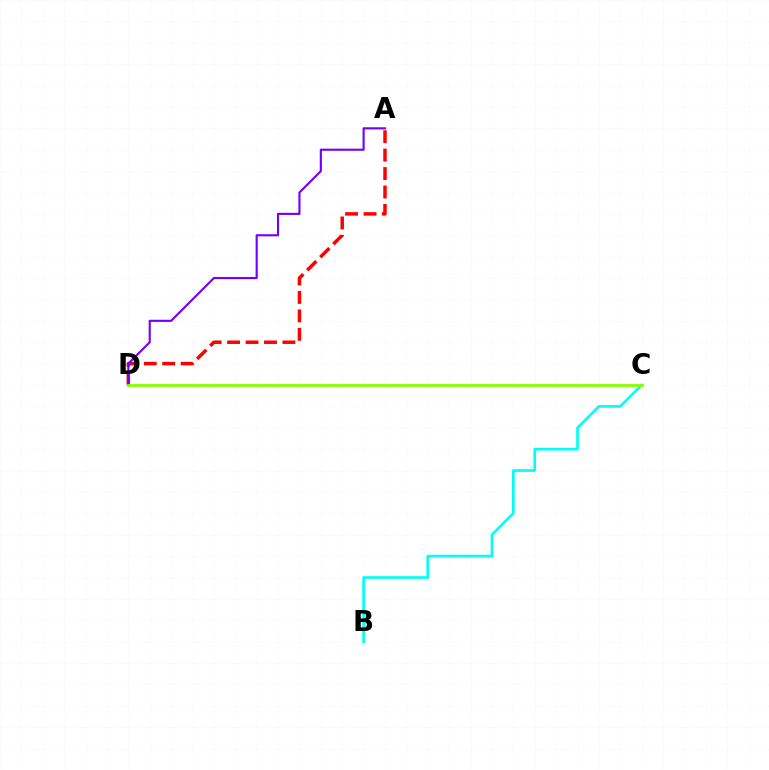{('A', 'D'): [{'color': '#ff0000', 'line_style': 'dashed', 'thickness': 2.5}, {'color': '#7200ff', 'line_style': 'solid', 'thickness': 1.54}], ('B', 'C'): [{'color': '#00fff6', 'line_style': 'solid', 'thickness': 1.93}], ('C', 'D'): [{'color': '#84ff00', 'line_style': 'solid', 'thickness': 2.01}]}